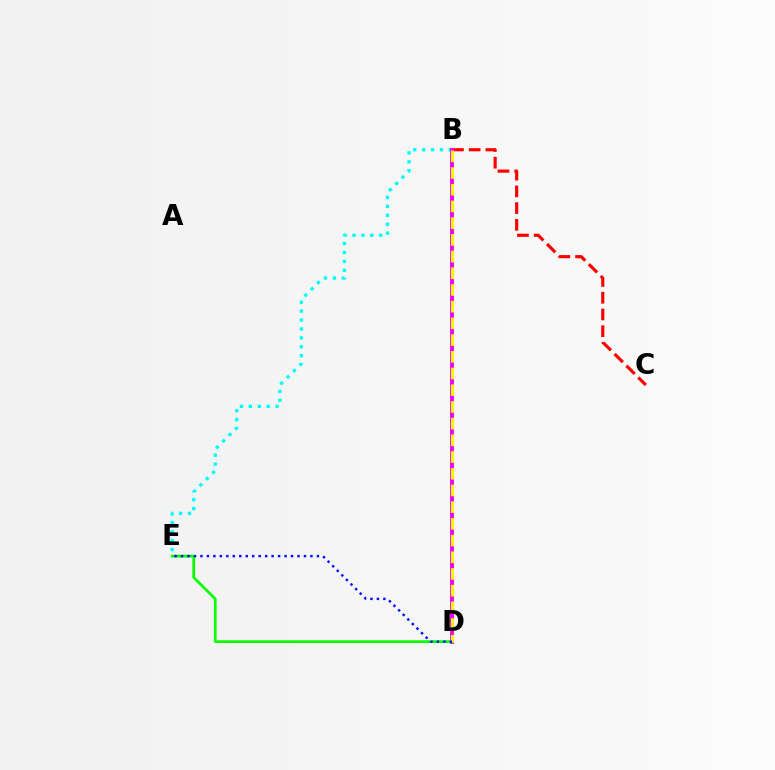{('B', 'C'): [{'color': '#ff0000', 'line_style': 'dashed', 'thickness': 2.27}], ('B', 'E'): [{'color': '#00fff6', 'line_style': 'dotted', 'thickness': 2.42}], ('B', 'D'): [{'color': '#ee00ff', 'line_style': 'solid', 'thickness': 2.8}, {'color': '#fcf500', 'line_style': 'dashed', 'thickness': 2.27}], ('D', 'E'): [{'color': '#08ff00', 'line_style': 'solid', 'thickness': 1.99}, {'color': '#0010ff', 'line_style': 'dotted', 'thickness': 1.76}]}